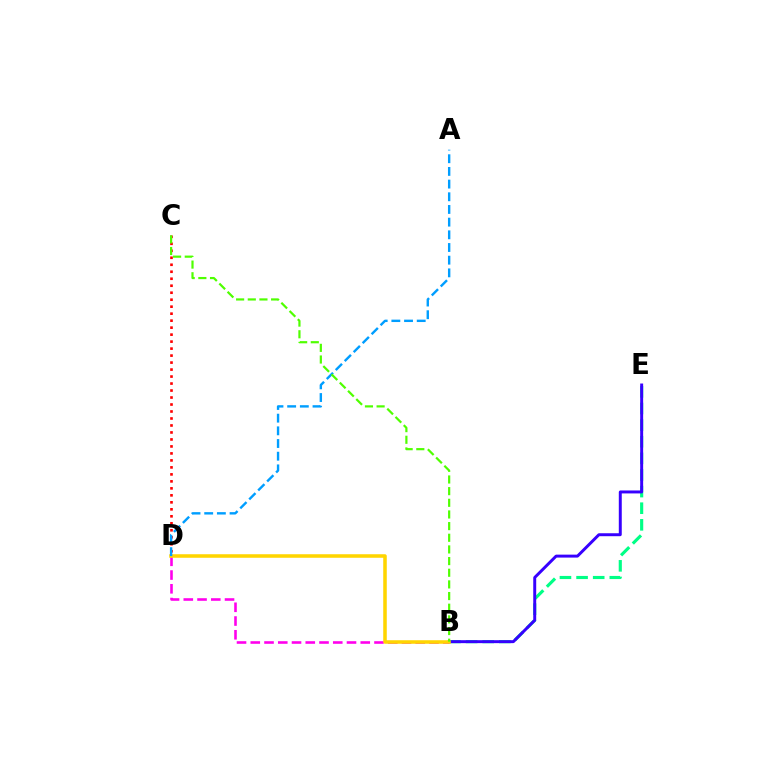{('B', 'E'): [{'color': '#00ff86', 'line_style': 'dashed', 'thickness': 2.26}, {'color': '#3700ff', 'line_style': 'solid', 'thickness': 2.13}], ('C', 'D'): [{'color': '#ff0000', 'line_style': 'dotted', 'thickness': 1.9}], ('B', 'D'): [{'color': '#ff00ed', 'line_style': 'dashed', 'thickness': 1.87}, {'color': '#ffd500', 'line_style': 'solid', 'thickness': 2.55}], ('A', 'D'): [{'color': '#009eff', 'line_style': 'dashed', 'thickness': 1.72}], ('B', 'C'): [{'color': '#4fff00', 'line_style': 'dashed', 'thickness': 1.58}]}